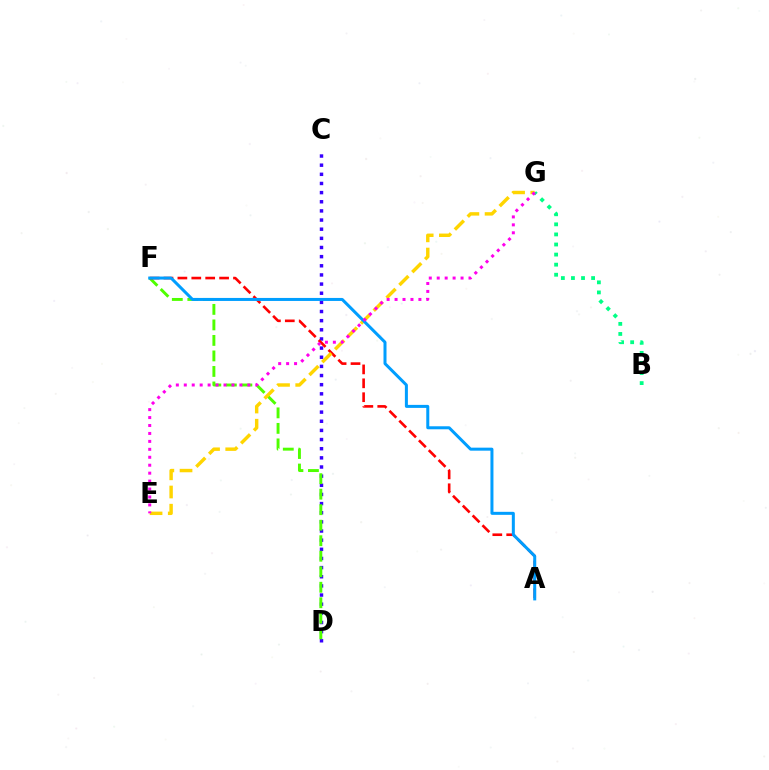{('C', 'D'): [{'color': '#3700ff', 'line_style': 'dotted', 'thickness': 2.48}], ('D', 'F'): [{'color': '#4fff00', 'line_style': 'dashed', 'thickness': 2.11}], ('A', 'F'): [{'color': '#ff0000', 'line_style': 'dashed', 'thickness': 1.89}, {'color': '#009eff', 'line_style': 'solid', 'thickness': 2.17}], ('E', 'G'): [{'color': '#ffd500', 'line_style': 'dashed', 'thickness': 2.47}, {'color': '#ff00ed', 'line_style': 'dotted', 'thickness': 2.16}], ('B', 'G'): [{'color': '#00ff86', 'line_style': 'dotted', 'thickness': 2.74}]}